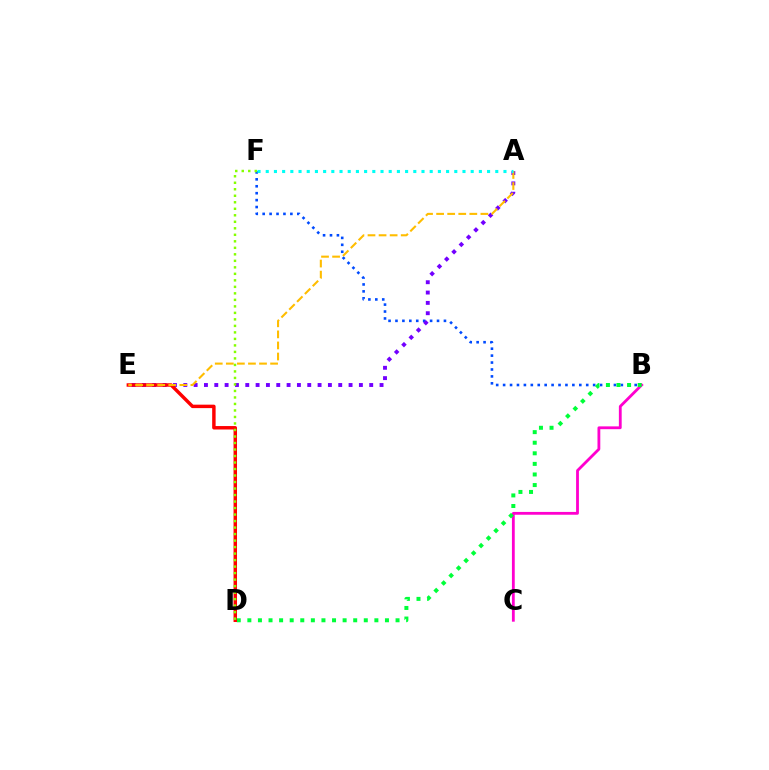{('B', 'F'): [{'color': '#004bff', 'line_style': 'dotted', 'thickness': 1.88}], ('B', 'C'): [{'color': '#ff00cf', 'line_style': 'solid', 'thickness': 2.02}], ('A', 'E'): [{'color': '#7200ff', 'line_style': 'dotted', 'thickness': 2.81}, {'color': '#ffbd00', 'line_style': 'dashed', 'thickness': 1.5}], ('B', 'D'): [{'color': '#00ff39', 'line_style': 'dotted', 'thickness': 2.88}], ('D', 'E'): [{'color': '#ff0000', 'line_style': 'solid', 'thickness': 2.48}], ('D', 'F'): [{'color': '#84ff00', 'line_style': 'dotted', 'thickness': 1.77}], ('A', 'F'): [{'color': '#00fff6', 'line_style': 'dotted', 'thickness': 2.23}]}